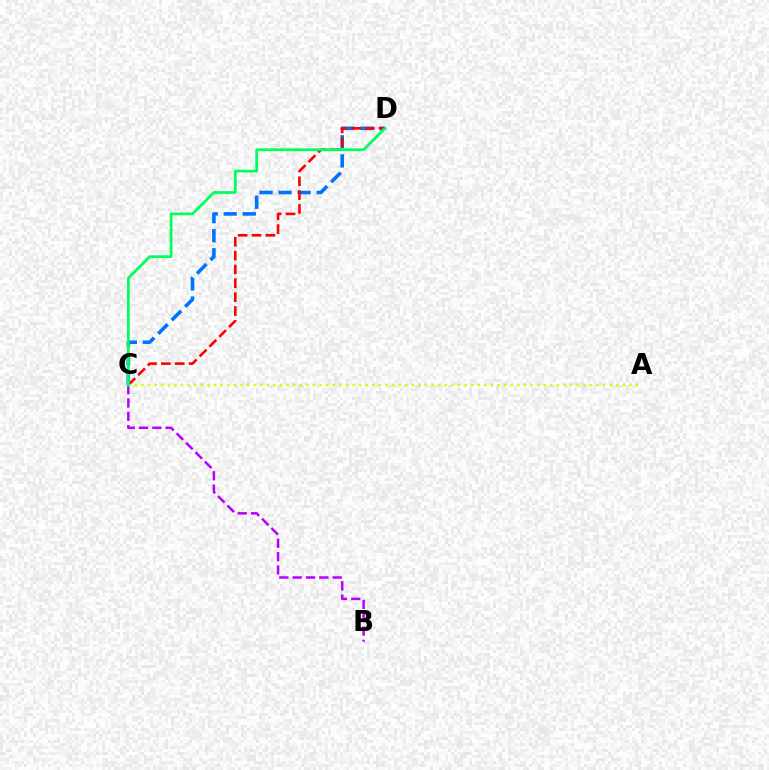{('C', 'D'): [{'color': '#0074ff', 'line_style': 'dashed', 'thickness': 2.59}, {'color': '#ff0000', 'line_style': 'dashed', 'thickness': 1.88}, {'color': '#00ff5c', 'line_style': 'solid', 'thickness': 1.98}], ('B', 'C'): [{'color': '#b900ff', 'line_style': 'dashed', 'thickness': 1.81}], ('A', 'C'): [{'color': '#d1ff00', 'line_style': 'dotted', 'thickness': 1.79}]}